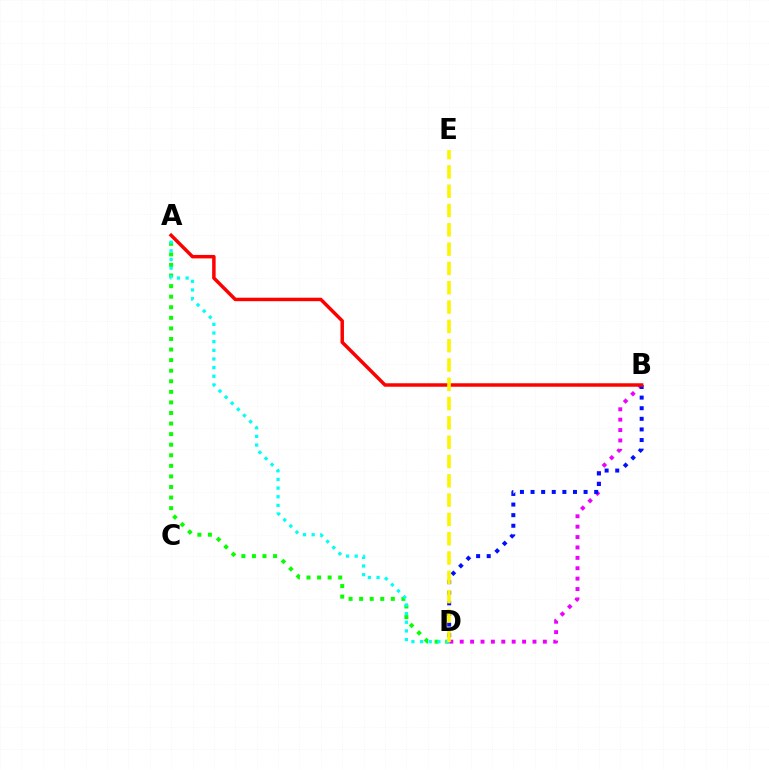{('A', 'D'): [{'color': '#08ff00', 'line_style': 'dotted', 'thickness': 2.87}, {'color': '#00fff6', 'line_style': 'dotted', 'thickness': 2.35}], ('B', 'D'): [{'color': '#ee00ff', 'line_style': 'dotted', 'thickness': 2.82}, {'color': '#0010ff', 'line_style': 'dotted', 'thickness': 2.88}], ('A', 'B'): [{'color': '#ff0000', 'line_style': 'solid', 'thickness': 2.51}], ('D', 'E'): [{'color': '#fcf500', 'line_style': 'dashed', 'thickness': 2.62}]}